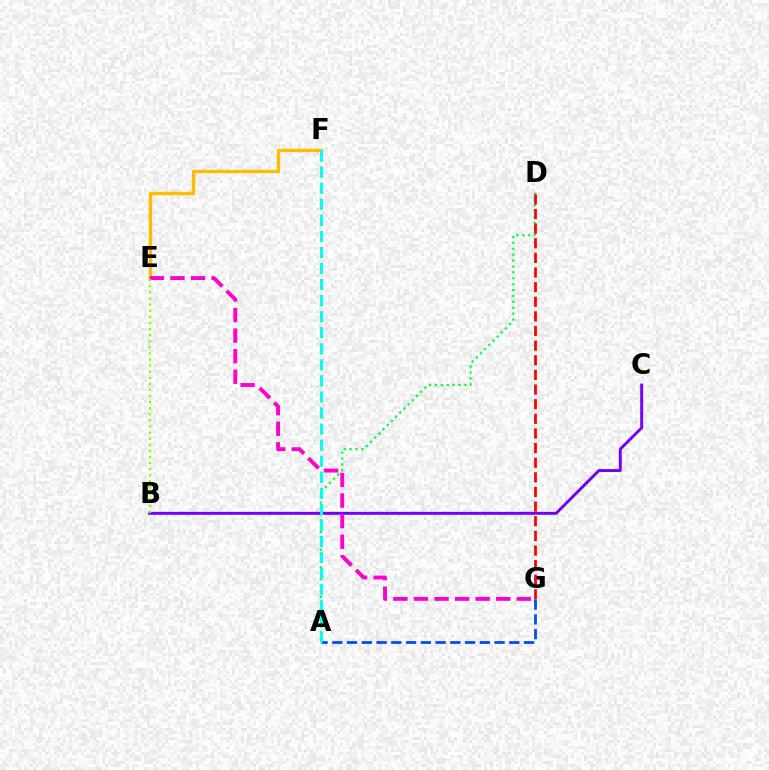{('A', 'D'): [{'color': '#00ff39', 'line_style': 'dotted', 'thickness': 1.6}], ('B', 'C'): [{'color': '#7200ff', 'line_style': 'solid', 'thickness': 2.12}], ('E', 'F'): [{'color': '#ffbd00', 'line_style': 'solid', 'thickness': 2.43}], ('A', 'G'): [{'color': '#004bff', 'line_style': 'dashed', 'thickness': 2.0}], ('A', 'F'): [{'color': '#00fff6', 'line_style': 'dashed', 'thickness': 2.18}], ('E', 'G'): [{'color': '#ff00cf', 'line_style': 'dashed', 'thickness': 2.79}], ('D', 'G'): [{'color': '#ff0000', 'line_style': 'dashed', 'thickness': 1.99}], ('B', 'E'): [{'color': '#84ff00', 'line_style': 'dotted', 'thickness': 1.66}]}